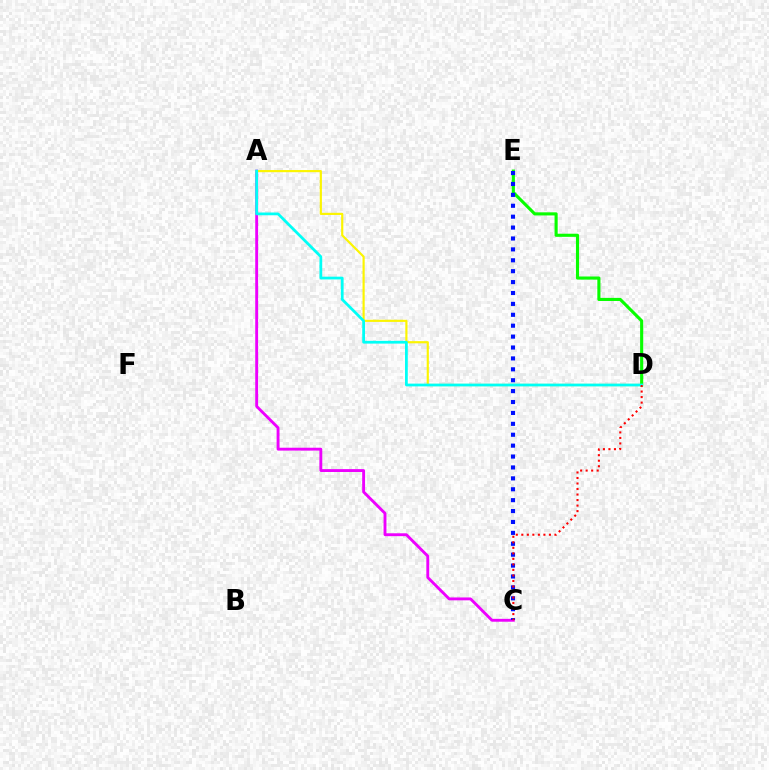{('A', 'C'): [{'color': '#ee00ff', 'line_style': 'solid', 'thickness': 2.07}], ('A', 'D'): [{'color': '#fcf500', 'line_style': 'solid', 'thickness': 1.56}, {'color': '#00fff6', 'line_style': 'solid', 'thickness': 1.99}], ('D', 'E'): [{'color': '#08ff00', 'line_style': 'solid', 'thickness': 2.24}], ('C', 'E'): [{'color': '#0010ff', 'line_style': 'dotted', 'thickness': 2.96}], ('C', 'D'): [{'color': '#ff0000', 'line_style': 'dotted', 'thickness': 1.5}]}